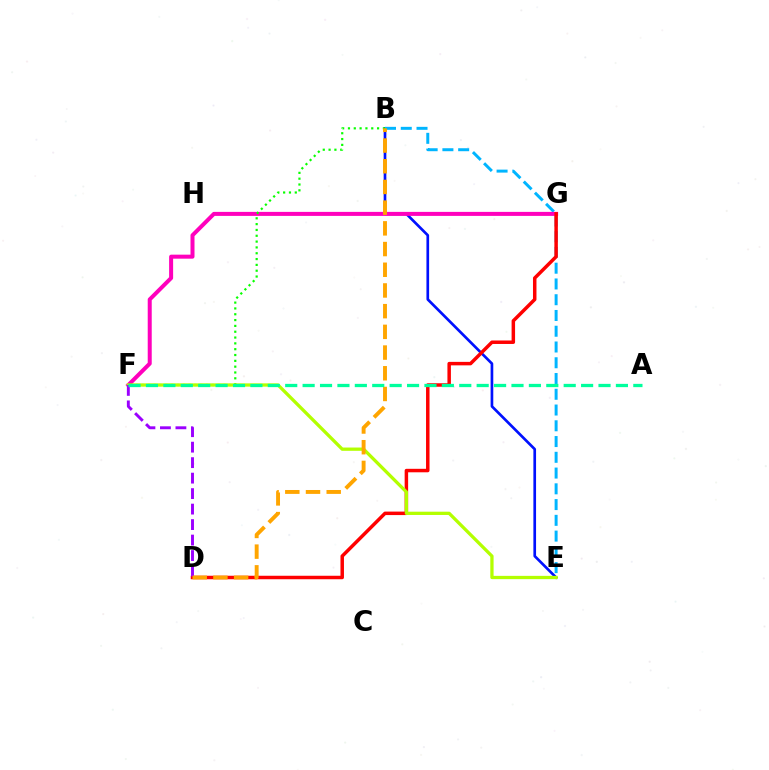{('B', 'E'): [{'color': '#0010ff', 'line_style': 'solid', 'thickness': 1.93}, {'color': '#00b5ff', 'line_style': 'dashed', 'thickness': 2.14}], ('F', 'G'): [{'color': '#ff00bd', 'line_style': 'solid', 'thickness': 2.89}], ('B', 'F'): [{'color': '#08ff00', 'line_style': 'dotted', 'thickness': 1.58}], ('D', 'G'): [{'color': '#ff0000', 'line_style': 'solid', 'thickness': 2.51}], ('E', 'F'): [{'color': '#b3ff00', 'line_style': 'solid', 'thickness': 2.36}], ('D', 'F'): [{'color': '#9b00ff', 'line_style': 'dashed', 'thickness': 2.1}], ('B', 'D'): [{'color': '#ffa500', 'line_style': 'dashed', 'thickness': 2.81}], ('A', 'F'): [{'color': '#00ff9d', 'line_style': 'dashed', 'thickness': 2.36}]}